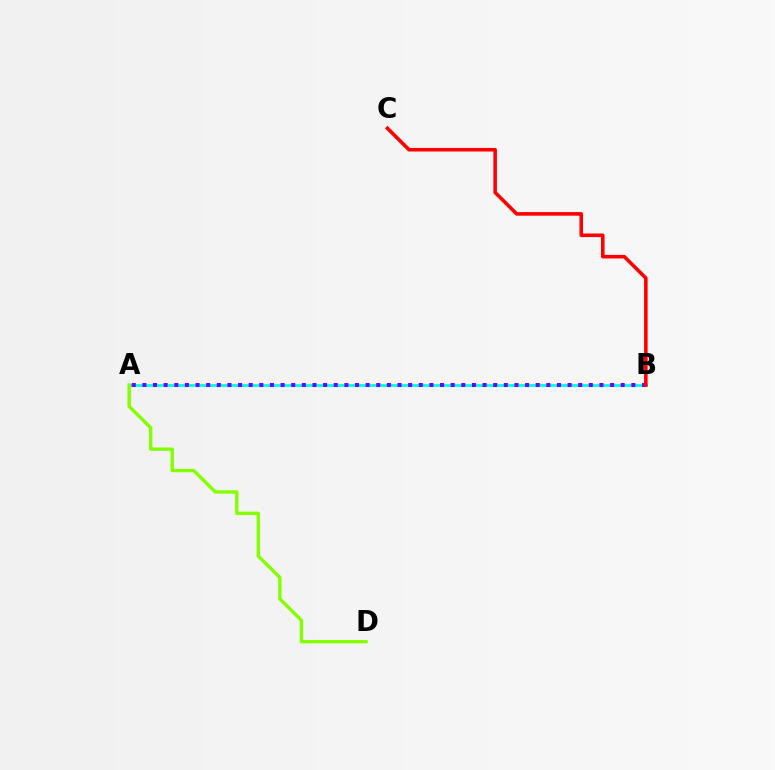{('A', 'B'): [{'color': '#00fff6', 'line_style': 'solid', 'thickness': 2.04}, {'color': '#7200ff', 'line_style': 'dotted', 'thickness': 2.89}], ('A', 'D'): [{'color': '#84ff00', 'line_style': 'solid', 'thickness': 2.44}], ('B', 'C'): [{'color': '#ff0000', 'line_style': 'solid', 'thickness': 2.58}]}